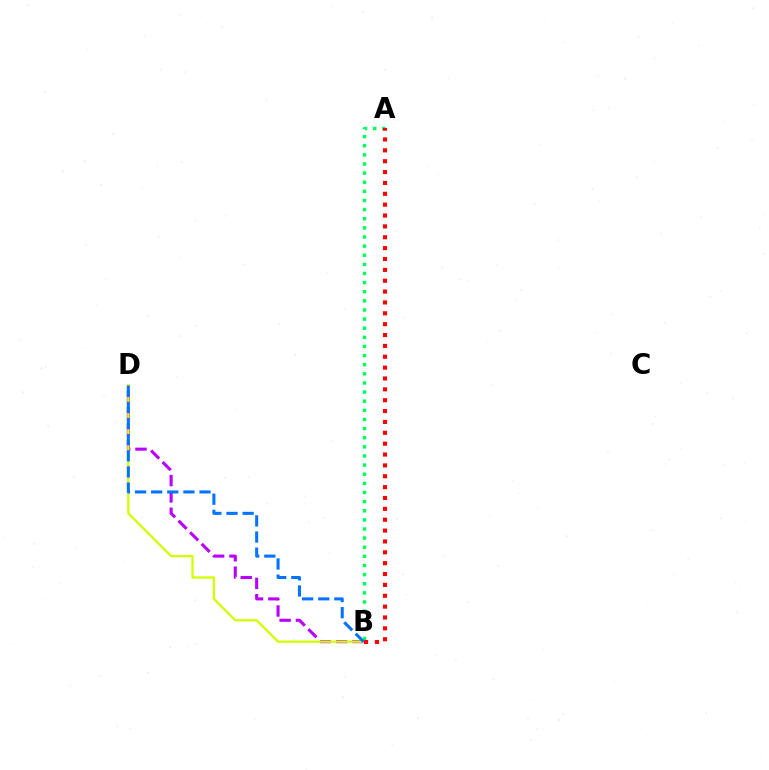{('B', 'D'): [{'color': '#b900ff', 'line_style': 'dashed', 'thickness': 2.22}, {'color': '#d1ff00', 'line_style': 'solid', 'thickness': 1.65}, {'color': '#0074ff', 'line_style': 'dashed', 'thickness': 2.19}], ('A', 'B'): [{'color': '#00ff5c', 'line_style': 'dotted', 'thickness': 2.48}, {'color': '#ff0000', 'line_style': 'dotted', 'thickness': 2.95}]}